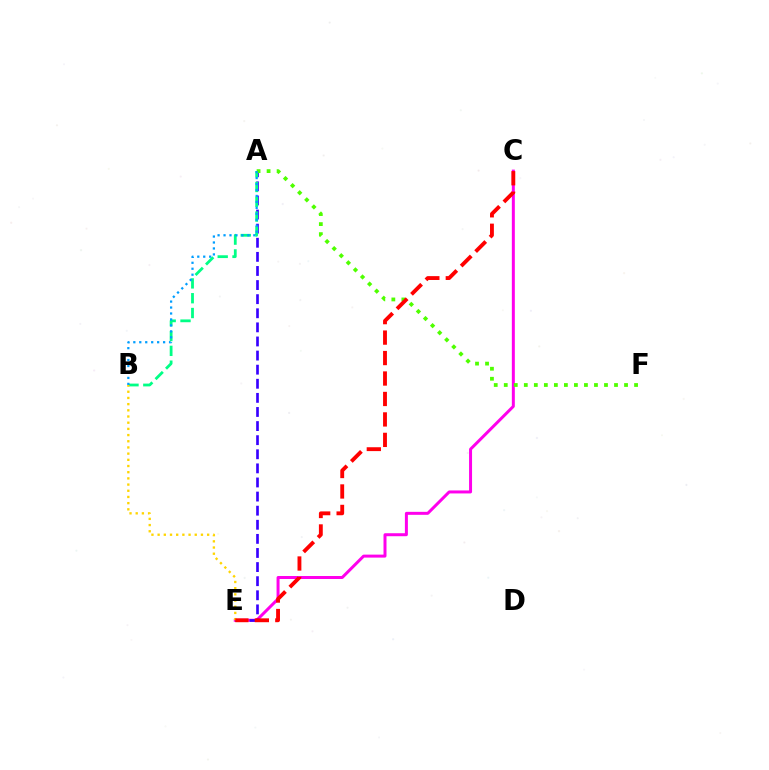{('C', 'E'): [{'color': '#ff00ed', 'line_style': 'solid', 'thickness': 2.15}, {'color': '#ff0000', 'line_style': 'dashed', 'thickness': 2.78}], ('A', 'E'): [{'color': '#3700ff', 'line_style': 'dashed', 'thickness': 1.92}], ('A', 'B'): [{'color': '#00ff86', 'line_style': 'dashed', 'thickness': 2.01}, {'color': '#009eff', 'line_style': 'dotted', 'thickness': 1.62}], ('B', 'E'): [{'color': '#ffd500', 'line_style': 'dotted', 'thickness': 1.68}], ('A', 'F'): [{'color': '#4fff00', 'line_style': 'dotted', 'thickness': 2.72}]}